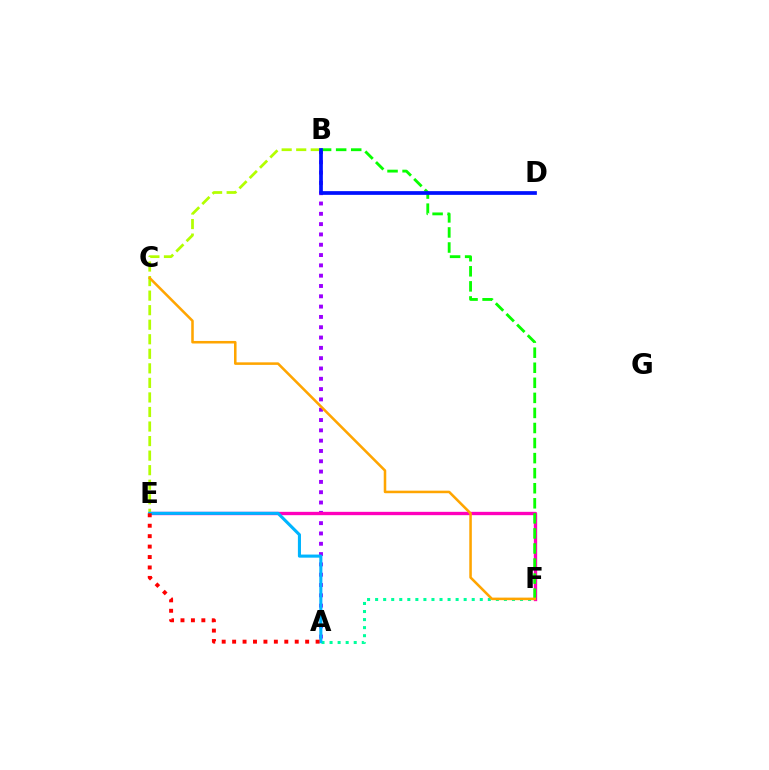{('A', 'B'): [{'color': '#9b00ff', 'line_style': 'dotted', 'thickness': 2.8}], ('E', 'F'): [{'color': '#ff00bd', 'line_style': 'solid', 'thickness': 2.4}], ('A', 'F'): [{'color': '#00ff9d', 'line_style': 'dotted', 'thickness': 2.19}], ('B', 'E'): [{'color': '#b3ff00', 'line_style': 'dashed', 'thickness': 1.98}], ('B', 'F'): [{'color': '#08ff00', 'line_style': 'dashed', 'thickness': 2.05}], ('A', 'E'): [{'color': '#00b5ff', 'line_style': 'solid', 'thickness': 2.23}, {'color': '#ff0000', 'line_style': 'dotted', 'thickness': 2.83}], ('B', 'D'): [{'color': '#0010ff', 'line_style': 'solid', 'thickness': 2.67}], ('C', 'F'): [{'color': '#ffa500', 'line_style': 'solid', 'thickness': 1.83}]}